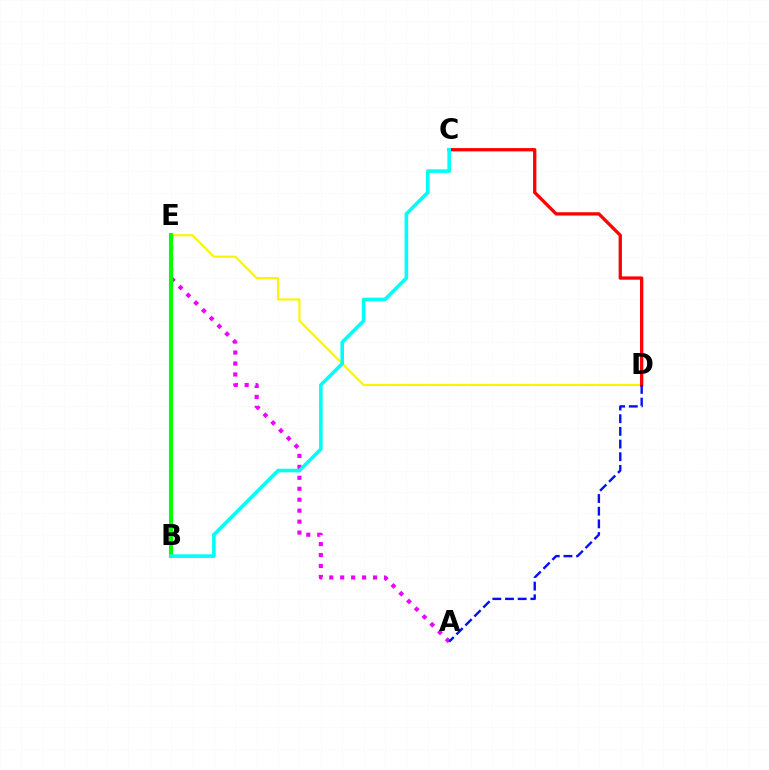{('D', 'E'): [{'color': '#fcf500', 'line_style': 'solid', 'thickness': 1.53}], ('C', 'D'): [{'color': '#ff0000', 'line_style': 'solid', 'thickness': 2.37}], ('A', 'E'): [{'color': '#ee00ff', 'line_style': 'dotted', 'thickness': 2.98}], ('A', 'D'): [{'color': '#0010ff', 'line_style': 'dashed', 'thickness': 1.72}], ('B', 'E'): [{'color': '#08ff00', 'line_style': 'solid', 'thickness': 2.96}], ('B', 'C'): [{'color': '#00fff6', 'line_style': 'solid', 'thickness': 2.58}]}